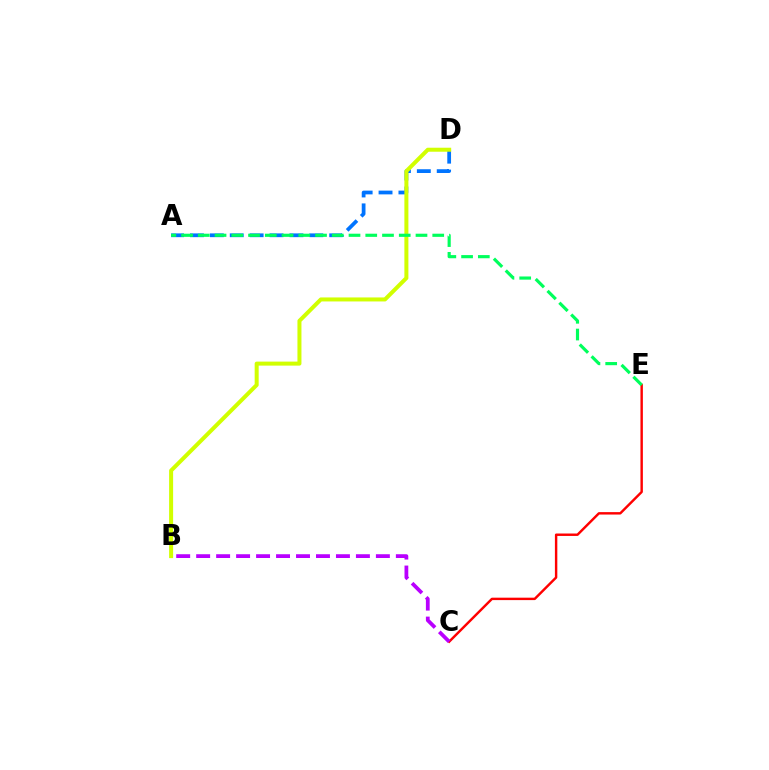{('A', 'D'): [{'color': '#0074ff', 'line_style': 'dashed', 'thickness': 2.7}], ('C', 'E'): [{'color': '#ff0000', 'line_style': 'solid', 'thickness': 1.75}], ('B', 'D'): [{'color': '#d1ff00', 'line_style': 'solid', 'thickness': 2.89}], ('A', 'E'): [{'color': '#00ff5c', 'line_style': 'dashed', 'thickness': 2.27}], ('B', 'C'): [{'color': '#b900ff', 'line_style': 'dashed', 'thickness': 2.71}]}